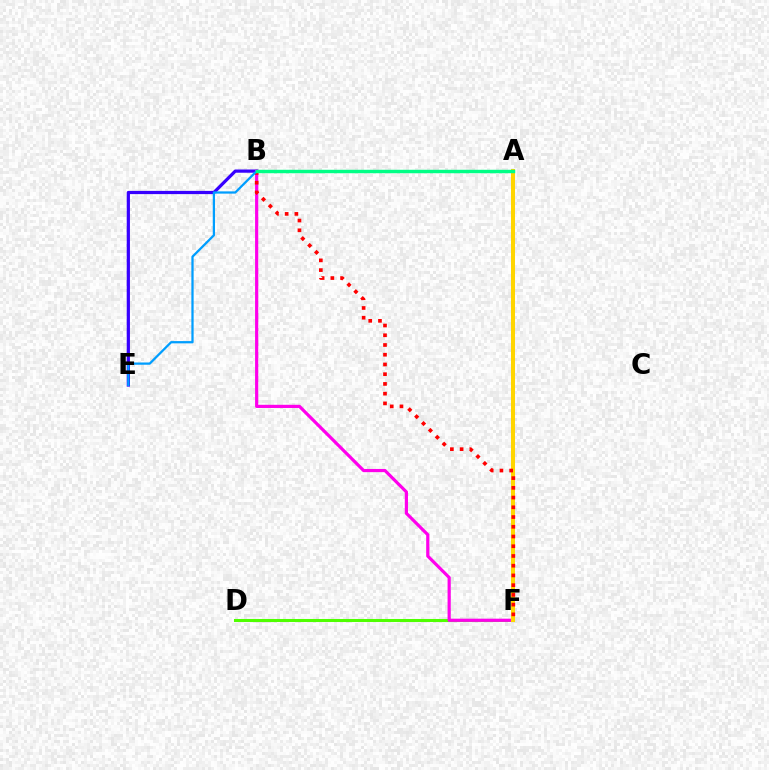{('B', 'E'): [{'color': '#3700ff', 'line_style': 'solid', 'thickness': 2.32}, {'color': '#009eff', 'line_style': 'solid', 'thickness': 1.63}], ('D', 'F'): [{'color': '#4fff00', 'line_style': 'solid', 'thickness': 2.19}], ('B', 'F'): [{'color': '#ff00ed', 'line_style': 'solid', 'thickness': 2.29}, {'color': '#ff0000', 'line_style': 'dotted', 'thickness': 2.64}], ('A', 'F'): [{'color': '#ffd500', 'line_style': 'solid', 'thickness': 2.9}], ('A', 'B'): [{'color': '#00ff86', 'line_style': 'solid', 'thickness': 2.48}]}